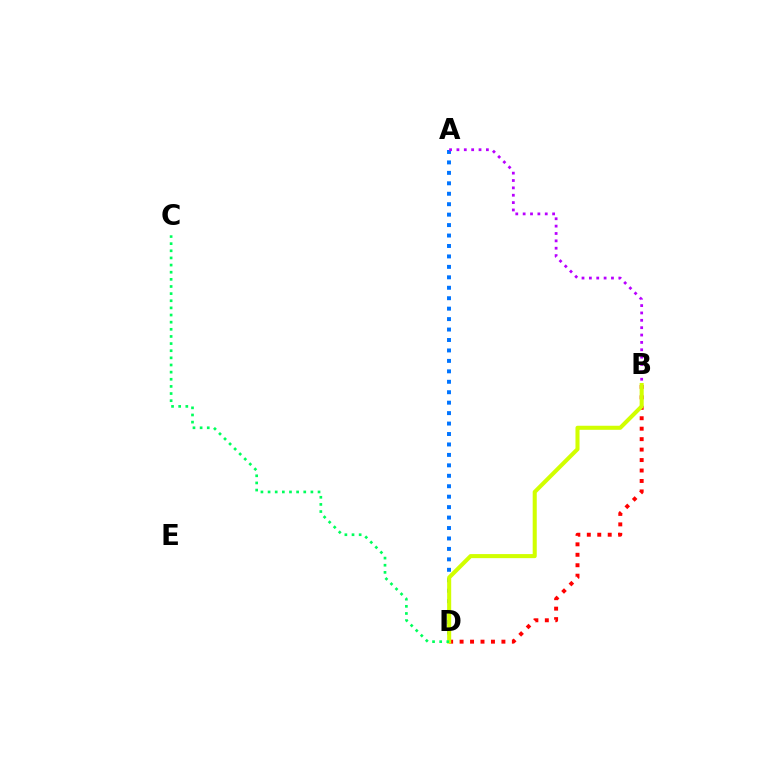{('B', 'D'): [{'color': '#ff0000', 'line_style': 'dotted', 'thickness': 2.84}, {'color': '#d1ff00', 'line_style': 'solid', 'thickness': 2.92}], ('A', 'D'): [{'color': '#0074ff', 'line_style': 'dotted', 'thickness': 2.84}], ('C', 'D'): [{'color': '#00ff5c', 'line_style': 'dotted', 'thickness': 1.94}], ('A', 'B'): [{'color': '#b900ff', 'line_style': 'dotted', 'thickness': 2.0}]}